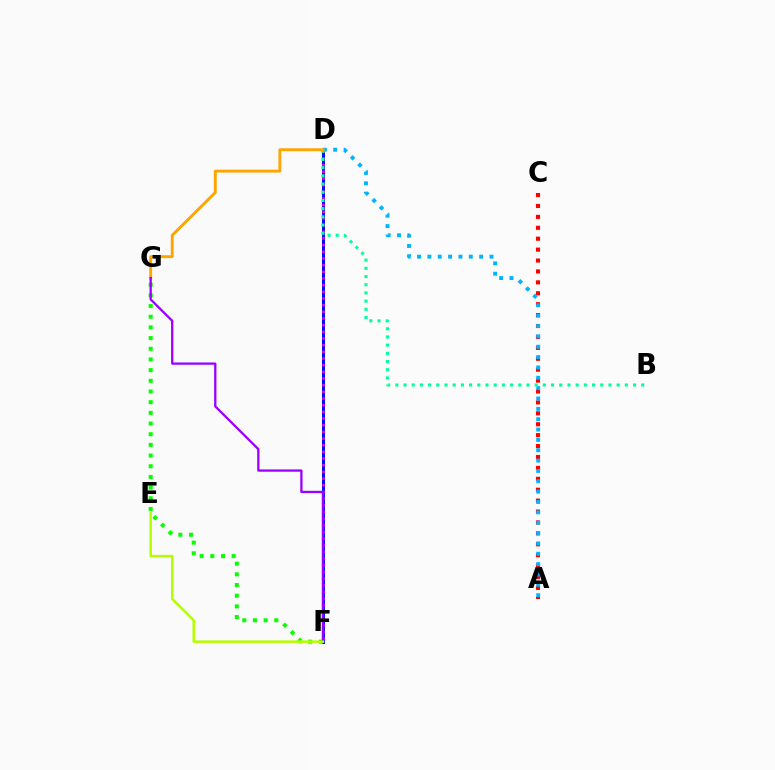{('A', 'C'): [{'color': '#ff0000', 'line_style': 'dotted', 'thickness': 2.97}], ('D', 'F'): [{'color': '#0010ff', 'line_style': 'solid', 'thickness': 2.19}, {'color': '#ff00bd', 'line_style': 'dotted', 'thickness': 1.81}], ('F', 'G'): [{'color': '#08ff00', 'line_style': 'dotted', 'thickness': 2.9}, {'color': '#9b00ff', 'line_style': 'solid', 'thickness': 1.65}], ('A', 'D'): [{'color': '#00b5ff', 'line_style': 'dotted', 'thickness': 2.81}], ('B', 'D'): [{'color': '#00ff9d', 'line_style': 'dotted', 'thickness': 2.23}], ('D', 'G'): [{'color': '#ffa500', 'line_style': 'solid', 'thickness': 2.09}], ('E', 'F'): [{'color': '#b3ff00', 'line_style': 'solid', 'thickness': 1.81}]}